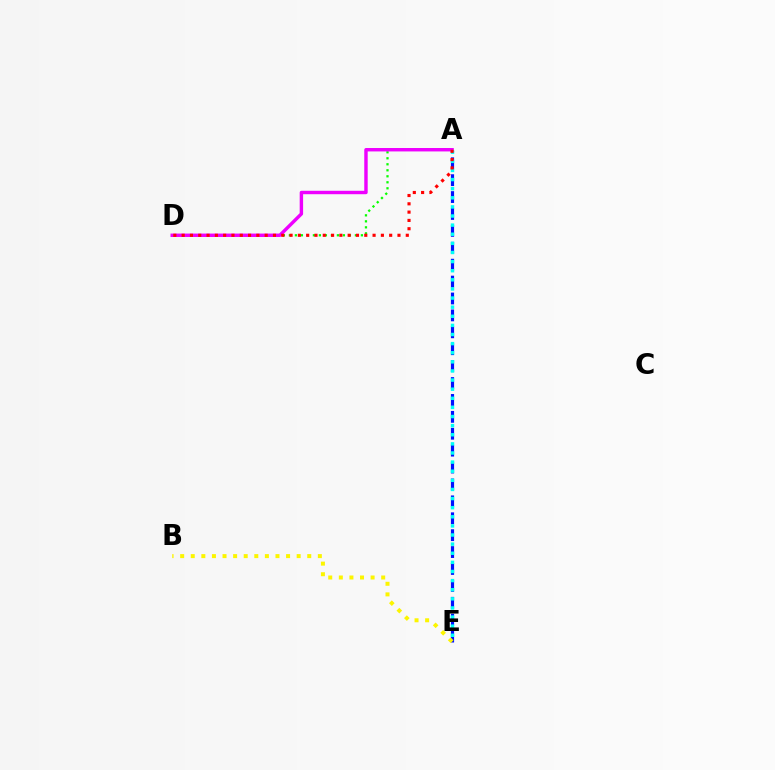{('A', 'E'): [{'color': '#0010ff', 'line_style': 'dashed', 'thickness': 2.3}, {'color': '#00fff6', 'line_style': 'dotted', 'thickness': 2.48}], ('A', 'D'): [{'color': '#08ff00', 'line_style': 'dotted', 'thickness': 1.63}, {'color': '#ee00ff', 'line_style': 'solid', 'thickness': 2.46}, {'color': '#ff0000', 'line_style': 'dotted', 'thickness': 2.26}], ('B', 'E'): [{'color': '#fcf500', 'line_style': 'dotted', 'thickness': 2.88}]}